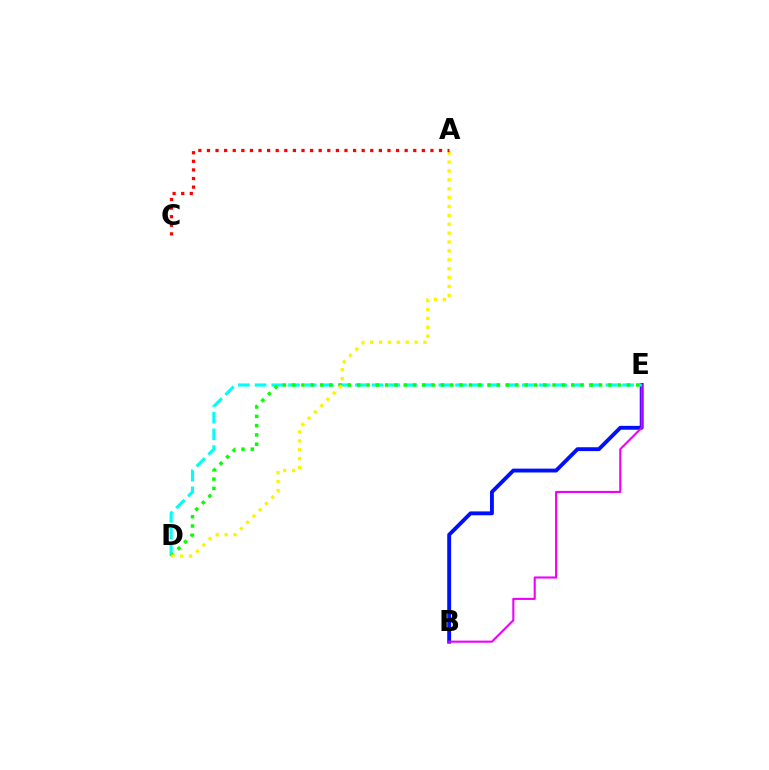{('B', 'E'): [{'color': '#0010ff', 'line_style': 'solid', 'thickness': 2.78}, {'color': '#ee00ff', 'line_style': 'solid', 'thickness': 1.52}], ('D', 'E'): [{'color': '#00fff6', 'line_style': 'dashed', 'thickness': 2.27}, {'color': '#08ff00', 'line_style': 'dotted', 'thickness': 2.53}], ('A', 'D'): [{'color': '#fcf500', 'line_style': 'dotted', 'thickness': 2.41}], ('A', 'C'): [{'color': '#ff0000', 'line_style': 'dotted', 'thickness': 2.34}]}